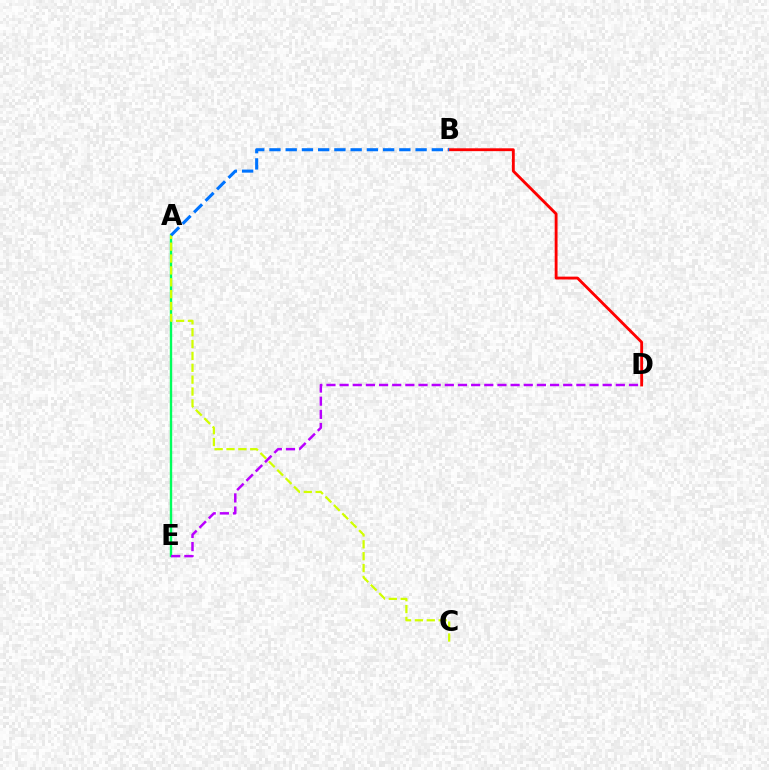{('A', 'E'): [{'color': '#00ff5c', 'line_style': 'solid', 'thickness': 1.72}], ('A', 'C'): [{'color': '#d1ff00', 'line_style': 'dashed', 'thickness': 1.61}], ('D', 'E'): [{'color': '#b900ff', 'line_style': 'dashed', 'thickness': 1.79}], ('B', 'D'): [{'color': '#ff0000', 'line_style': 'solid', 'thickness': 2.05}], ('A', 'B'): [{'color': '#0074ff', 'line_style': 'dashed', 'thickness': 2.21}]}